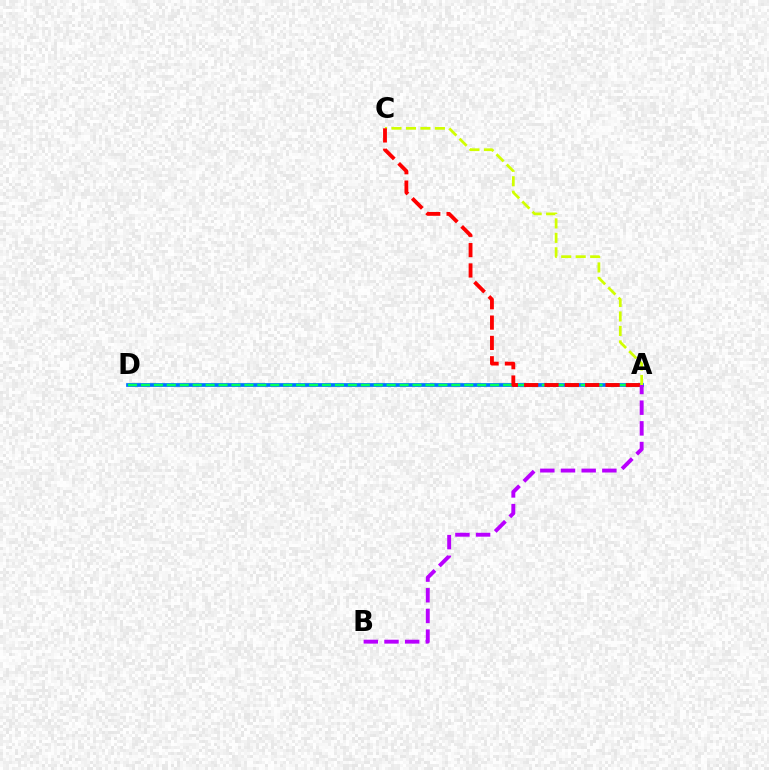{('A', 'D'): [{'color': '#0074ff', 'line_style': 'solid', 'thickness': 2.67}, {'color': '#00ff5c', 'line_style': 'dashed', 'thickness': 1.76}], ('A', 'C'): [{'color': '#d1ff00', 'line_style': 'dashed', 'thickness': 1.97}, {'color': '#ff0000', 'line_style': 'dashed', 'thickness': 2.76}], ('A', 'B'): [{'color': '#b900ff', 'line_style': 'dashed', 'thickness': 2.81}]}